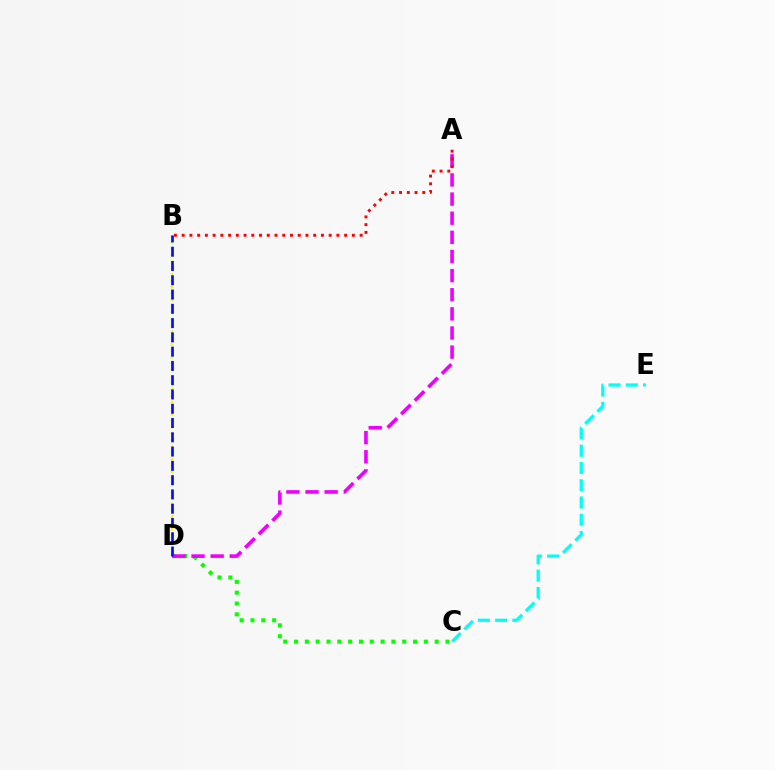{('C', 'D'): [{'color': '#08ff00', 'line_style': 'dotted', 'thickness': 2.94}], ('A', 'D'): [{'color': '#ee00ff', 'line_style': 'dashed', 'thickness': 2.6}], ('A', 'B'): [{'color': '#ff0000', 'line_style': 'dotted', 'thickness': 2.1}], ('B', 'D'): [{'color': '#fcf500', 'line_style': 'dotted', 'thickness': 1.73}, {'color': '#0010ff', 'line_style': 'dashed', 'thickness': 1.94}], ('C', 'E'): [{'color': '#00fff6', 'line_style': 'dashed', 'thickness': 2.35}]}